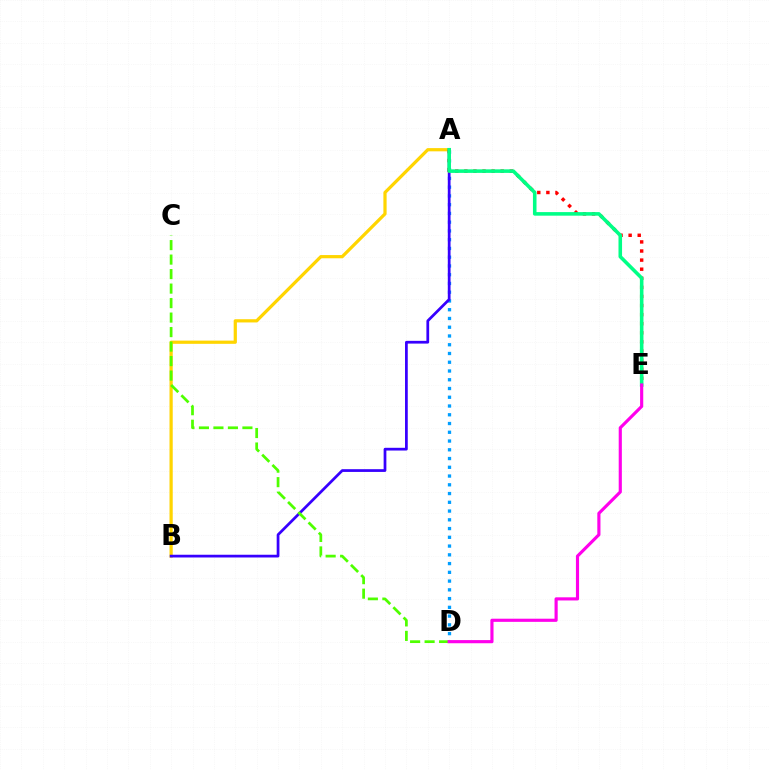{('A', 'D'): [{'color': '#009eff', 'line_style': 'dotted', 'thickness': 2.38}], ('A', 'B'): [{'color': '#ffd500', 'line_style': 'solid', 'thickness': 2.32}, {'color': '#3700ff', 'line_style': 'solid', 'thickness': 1.97}], ('C', 'D'): [{'color': '#4fff00', 'line_style': 'dashed', 'thickness': 1.97}], ('A', 'E'): [{'color': '#ff0000', 'line_style': 'dotted', 'thickness': 2.47}, {'color': '#00ff86', 'line_style': 'solid', 'thickness': 2.57}], ('D', 'E'): [{'color': '#ff00ed', 'line_style': 'solid', 'thickness': 2.27}]}